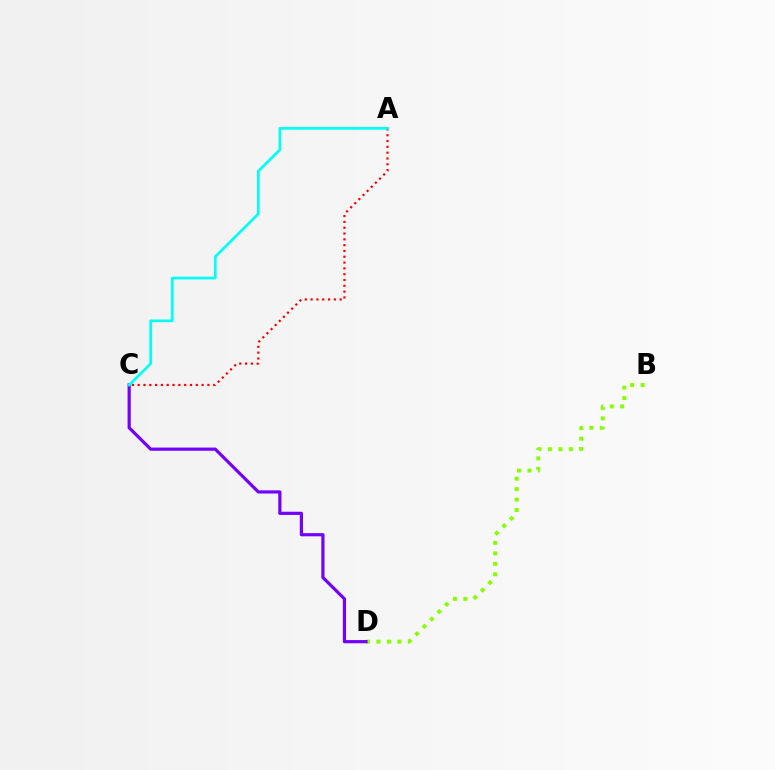{('A', 'C'): [{'color': '#ff0000', 'line_style': 'dotted', 'thickness': 1.58}, {'color': '#00fff6', 'line_style': 'solid', 'thickness': 1.94}], ('B', 'D'): [{'color': '#84ff00', 'line_style': 'dotted', 'thickness': 2.84}], ('C', 'D'): [{'color': '#7200ff', 'line_style': 'solid', 'thickness': 2.29}]}